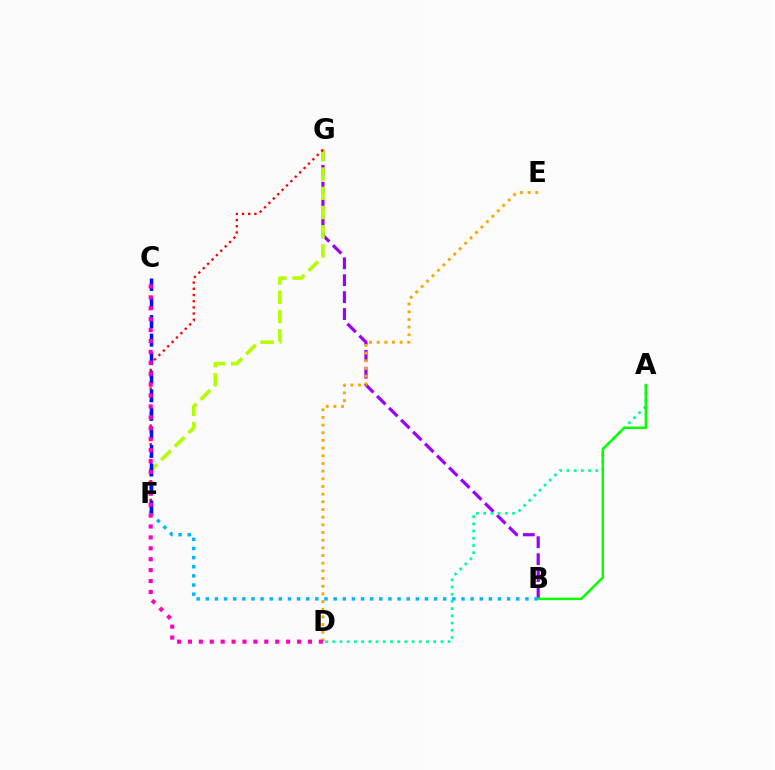{('B', 'G'): [{'color': '#9b00ff', 'line_style': 'dashed', 'thickness': 2.3}], ('D', 'E'): [{'color': '#ffa500', 'line_style': 'dotted', 'thickness': 2.08}], ('F', 'G'): [{'color': '#b3ff00', 'line_style': 'dashed', 'thickness': 2.61}, {'color': '#ff0000', 'line_style': 'dotted', 'thickness': 1.68}], ('A', 'D'): [{'color': '#00ff9d', 'line_style': 'dotted', 'thickness': 1.96}], ('B', 'F'): [{'color': '#00b5ff', 'line_style': 'dotted', 'thickness': 2.48}], ('A', 'B'): [{'color': '#08ff00', 'line_style': 'solid', 'thickness': 1.76}], ('C', 'F'): [{'color': '#0010ff', 'line_style': 'dashed', 'thickness': 2.52}], ('C', 'D'): [{'color': '#ff00bd', 'line_style': 'dotted', 'thickness': 2.96}]}